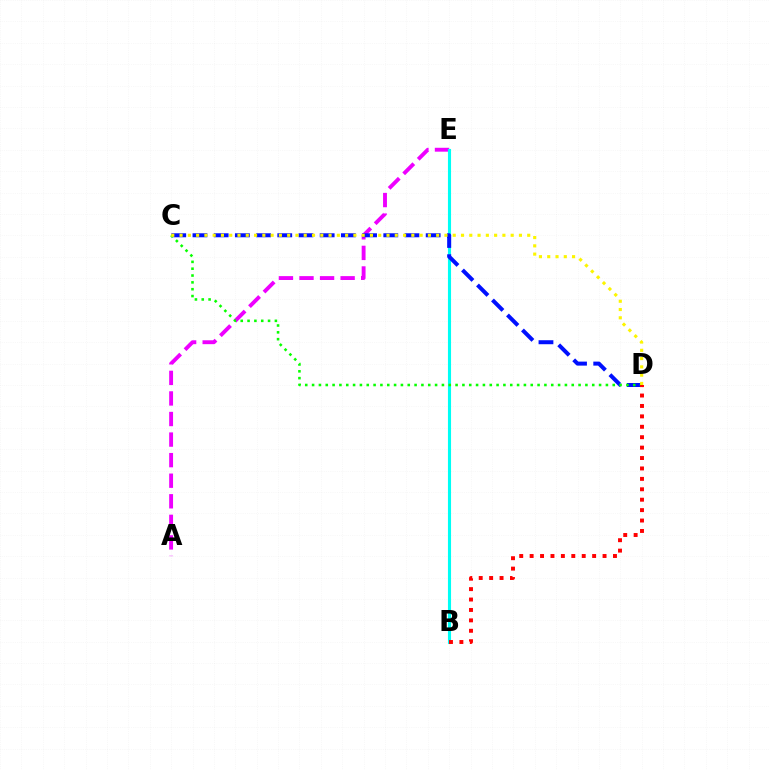{('A', 'E'): [{'color': '#ee00ff', 'line_style': 'dashed', 'thickness': 2.79}], ('B', 'E'): [{'color': '#00fff6', 'line_style': 'solid', 'thickness': 2.23}], ('C', 'D'): [{'color': '#0010ff', 'line_style': 'dashed', 'thickness': 2.88}, {'color': '#08ff00', 'line_style': 'dotted', 'thickness': 1.86}, {'color': '#fcf500', 'line_style': 'dotted', 'thickness': 2.25}], ('B', 'D'): [{'color': '#ff0000', 'line_style': 'dotted', 'thickness': 2.83}]}